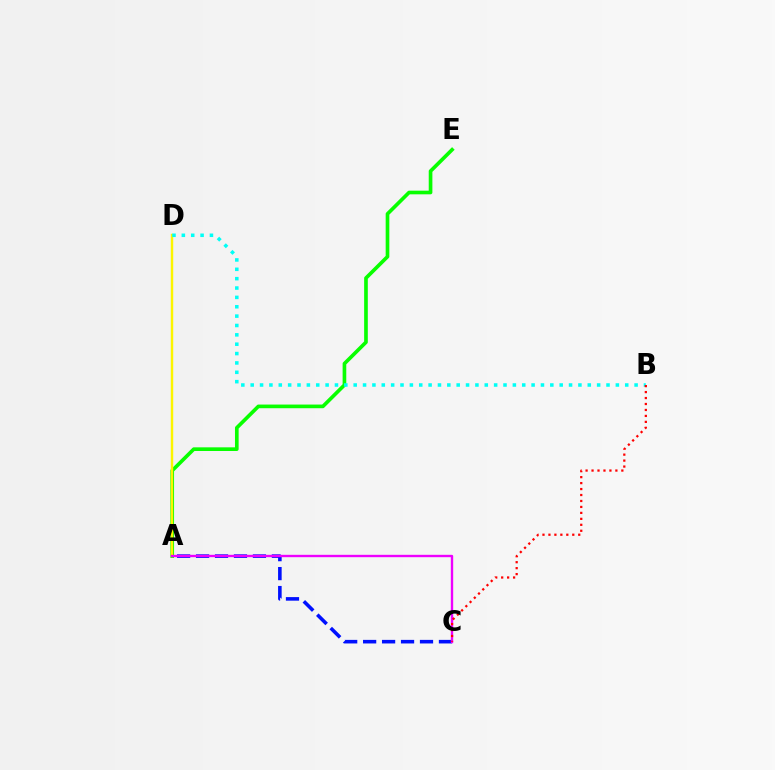{('A', 'E'): [{'color': '#08ff00', 'line_style': 'solid', 'thickness': 2.63}], ('A', 'D'): [{'color': '#fcf500', 'line_style': 'solid', 'thickness': 1.75}], ('B', 'D'): [{'color': '#00fff6', 'line_style': 'dotted', 'thickness': 2.54}], ('A', 'C'): [{'color': '#0010ff', 'line_style': 'dashed', 'thickness': 2.58}, {'color': '#ee00ff', 'line_style': 'solid', 'thickness': 1.7}], ('B', 'C'): [{'color': '#ff0000', 'line_style': 'dotted', 'thickness': 1.62}]}